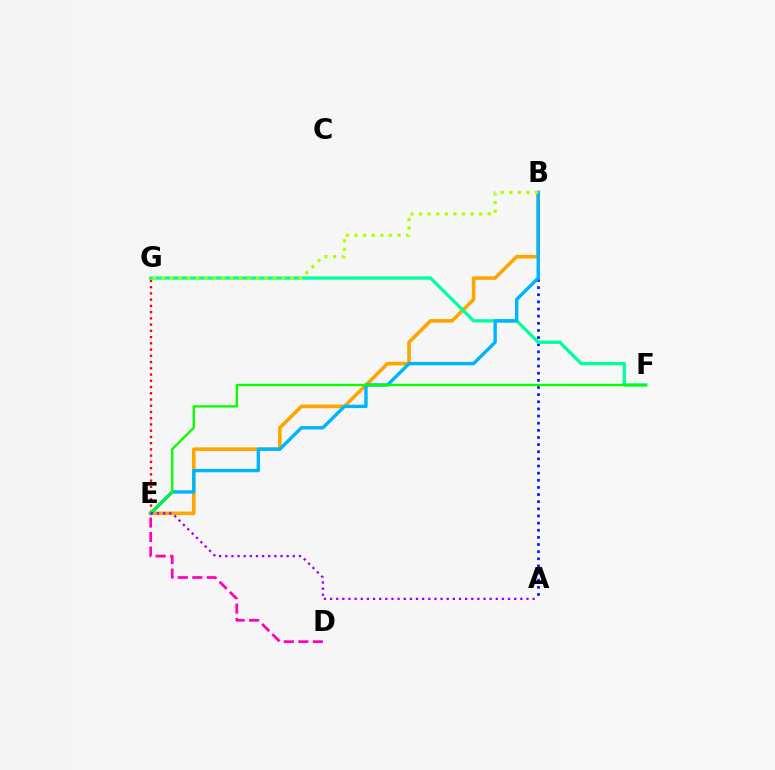{('E', 'G'): [{'color': '#ff0000', 'line_style': 'dotted', 'thickness': 1.7}], ('B', 'E'): [{'color': '#ffa500', 'line_style': 'solid', 'thickness': 2.6}, {'color': '#00b5ff', 'line_style': 'solid', 'thickness': 2.45}], ('A', 'B'): [{'color': '#0010ff', 'line_style': 'dotted', 'thickness': 1.94}], ('F', 'G'): [{'color': '#00ff9d', 'line_style': 'solid', 'thickness': 2.37}], ('E', 'F'): [{'color': '#08ff00', 'line_style': 'solid', 'thickness': 1.69}], ('B', 'G'): [{'color': '#b3ff00', 'line_style': 'dotted', 'thickness': 2.33}], ('A', 'E'): [{'color': '#9b00ff', 'line_style': 'dotted', 'thickness': 1.67}], ('D', 'E'): [{'color': '#ff00bd', 'line_style': 'dashed', 'thickness': 1.97}]}